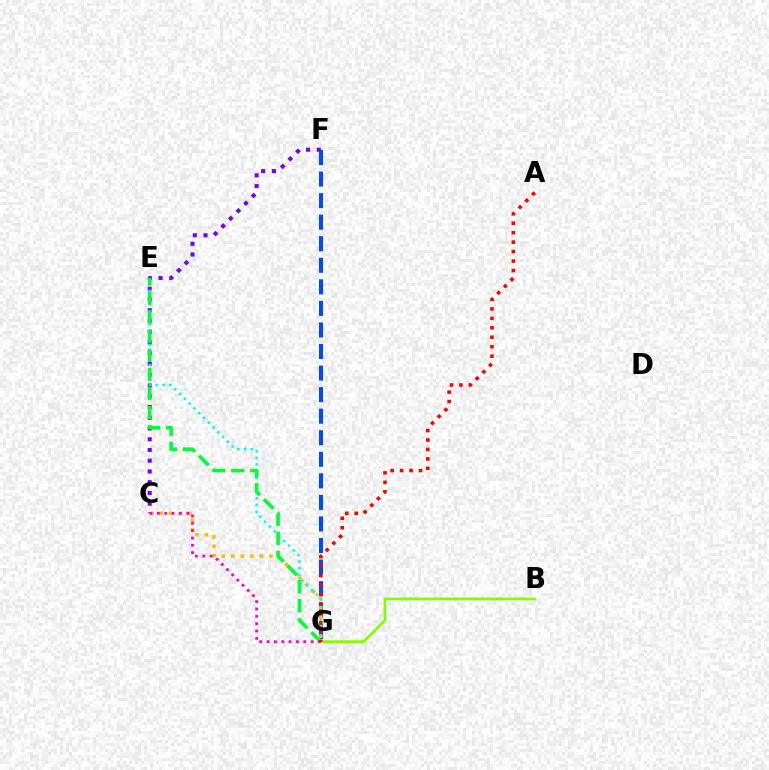{('F', 'G'): [{'color': '#004bff', 'line_style': 'dashed', 'thickness': 2.93}], ('C', 'G'): [{'color': '#ffbd00', 'line_style': 'dotted', 'thickness': 2.59}, {'color': '#ff00cf', 'line_style': 'dotted', 'thickness': 2.0}], ('C', 'F'): [{'color': '#7200ff', 'line_style': 'dotted', 'thickness': 2.92}], ('B', 'G'): [{'color': '#84ff00', 'line_style': 'solid', 'thickness': 1.98}], ('E', 'G'): [{'color': '#00fff6', 'line_style': 'dotted', 'thickness': 1.83}, {'color': '#00ff39', 'line_style': 'dashed', 'thickness': 2.59}], ('A', 'G'): [{'color': '#ff0000', 'line_style': 'dotted', 'thickness': 2.57}]}